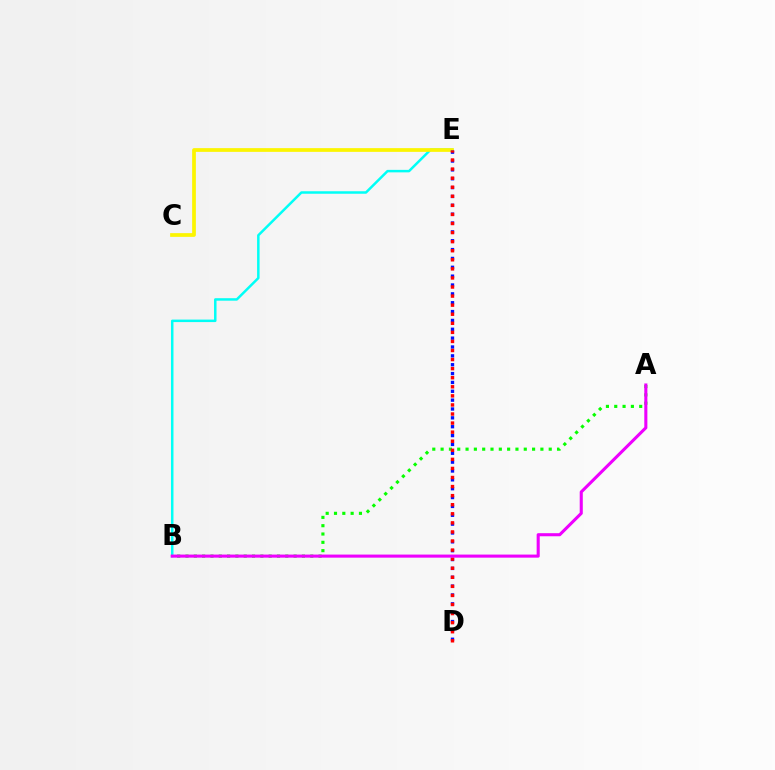{('B', 'E'): [{'color': '#00fff6', 'line_style': 'solid', 'thickness': 1.79}], ('C', 'E'): [{'color': '#fcf500', 'line_style': 'solid', 'thickness': 2.68}], ('D', 'E'): [{'color': '#0010ff', 'line_style': 'dotted', 'thickness': 2.41}, {'color': '#ff0000', 'line_style': 'dotted', 'thickness': 2.46}], ('A', 'B'): [{'color': '#08ff00', 'line_style': 'dotted', 'thickness': 2.26}, {'color': '#ee00ff', 'line_style': 'solid', 'thickness': 2.22}]}